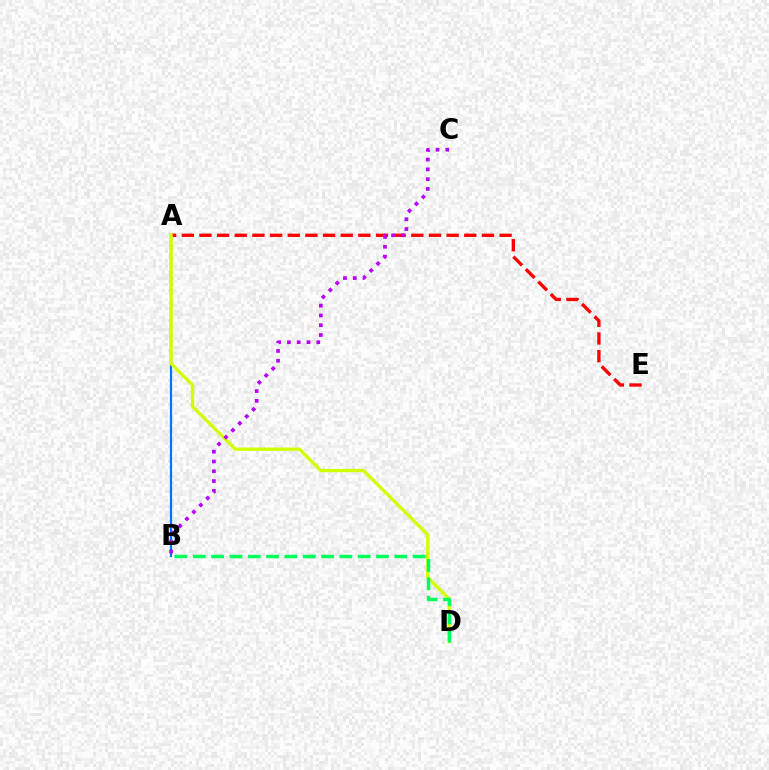{('A', 'B'): [{'color': '#0074ff', 'line_style': 'solid', 'thickness': 1.6}], ('A', 'E'): [{'color': '#ff0000', 'line_style': 'dashed', 'thickness': 2.4}], ('A', 'D'): [{'color': '#d1ff00', 'line_style': 'solid', 'thickness': 2.38}], ('B', 'C'): [{'color': '#b900ff', 'line_style': 'dotted', 'thickness': 2.66}], ('B', 'D'): [{'color': '#00ff5c', 'line_style': 'dashed', 'thickness': 2.49}]}